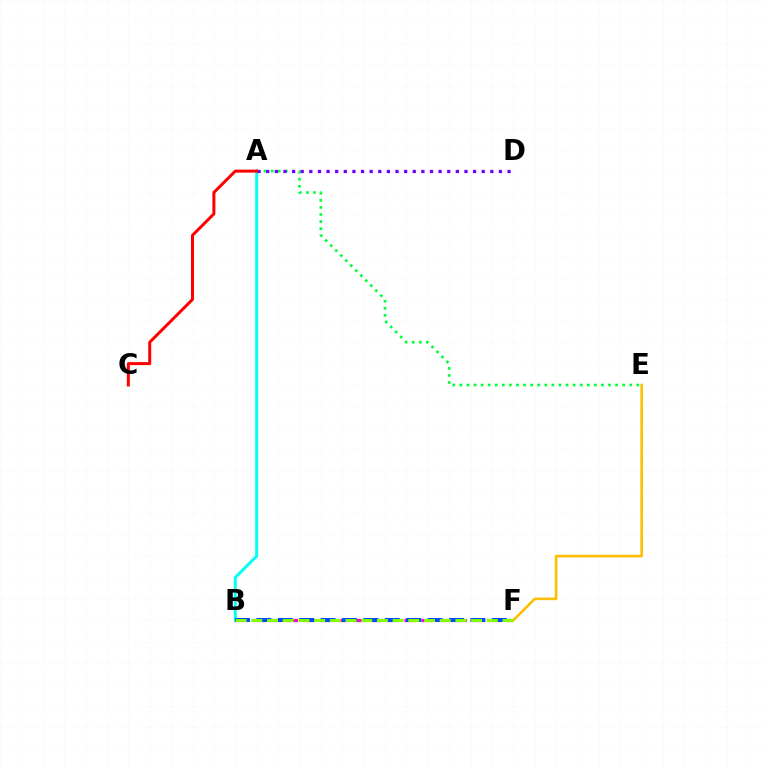{('A', 'B'): [{'color': '#00fff6', 'line_style': 'solid', 'thickness': 2.14}], ('B', 'F'): [{'color': '#ff00cf', 'line_style': 'dashed', 'thickness': 2.3}, {'color': '#004bff', 'line_style': 'dashed', 'thickness': 2.91}, {'color': '#84ff00', 'line_style': 'dashed', 'thickness': 2.13}], ('A', 'E'): [{'color': '#00ff39', 'line_style': 'dotted', 'thickness': 1.92}], ('A', 'D'): [{'color': '#7200ff', 'line_style': 'dotted', 'thickness': 2.34}], ('E', 'F'): [{'color': '#ffbd00', 'line_style': 'solid', 'thickness': 1.88}], ('A', 'C'): [{'color': '#ff0000', 'line_style': 'solid', 'thickness': 2.16}]}